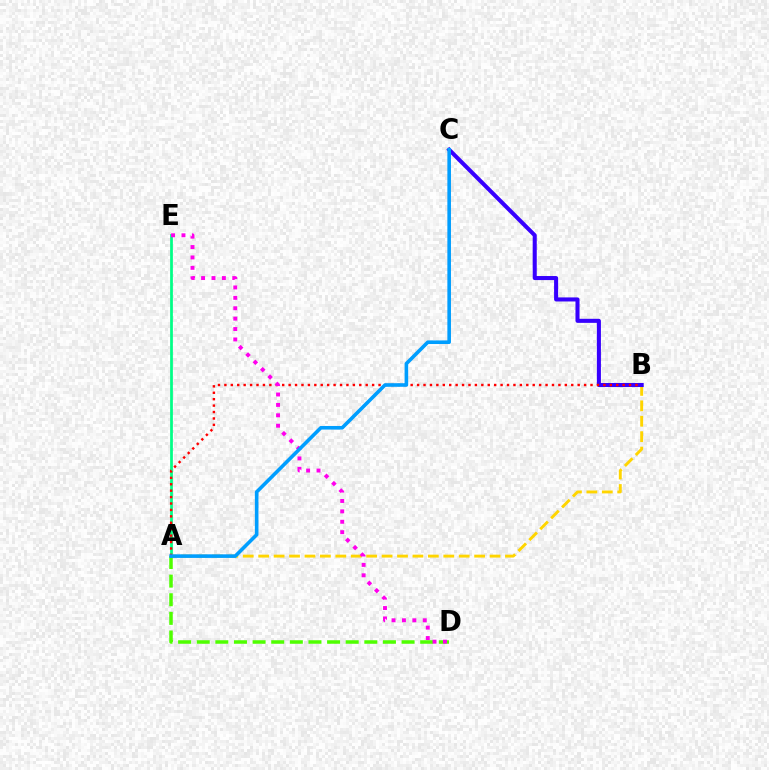{('A', 'E'): [{'color': '#00ff86', 'line_style': 'solid', 'thickness': 1.98}], ('A', 'B'): [{'color': '#ffd500', 'line_style': 'dashed', 'thickness': 2.1}, {'color': '#ff0000', 'line_style': 'dotted', 'thickness': 1.75}], ('A', 'D'): [{'color': '#4fff00', 'line_style': 'dashed', 'thickness': 2.53}], ('B', 'C'): [{'color': '#3700ff', 'line_style': 'solid', 'thickness': 2.92}], ('D', 'E'): [{'color': '#ff00ed', 'line_style': 'dotted', 'thickness': 2.83}], ('A', 'C'): [{'color': '#009eff', 'line_style': 'solid', 'thickness': 2.59}]}